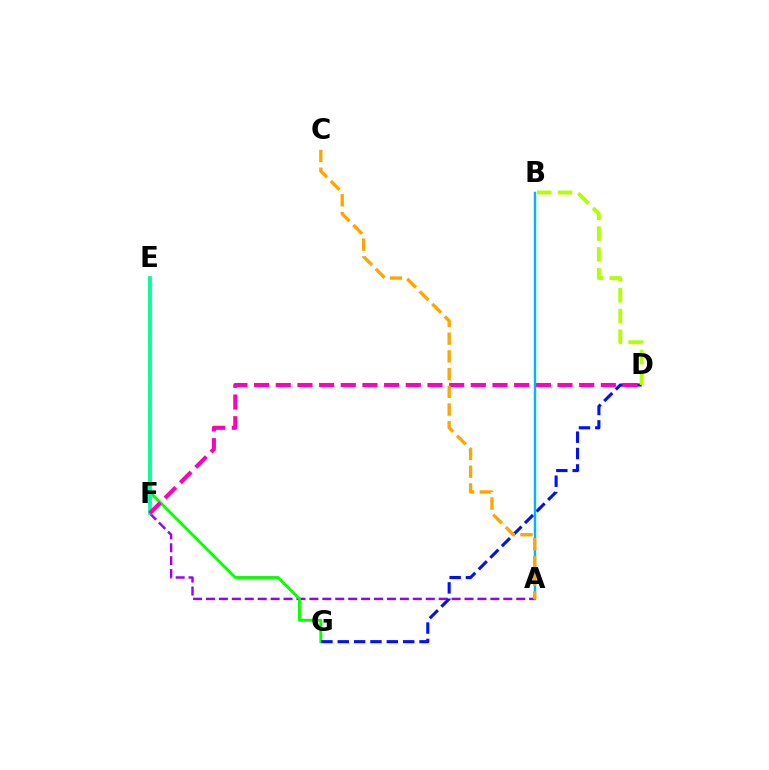{('A', 'F'): [{'color': '#9b00ff', 'line_style': 'dashed', 'thickness': 1.76}], ('E', 'G'): [{'color': '#08ff00', 'line_style': 'solid', 'thickness': 2.07}], ('E', 'F'): [{'color': '#ff0000', 'line_style': 'dashed', 'thickness': 1.57}, {'color': '#00ff9d', 'line_style': 'solid', 'thickness': 2.67}], ('D', 'G'): [{'color': '#0010ff', 'line_style': 'dashed', 'thickness': 2.22}], ('D', 'F'): [{'color': '#ff00bd', 'line_style': 'dashed', 'thickness': 2.94}], ('B', 'D'): [{'color': '#b3ff00', 'line_style': 'dashed', 'thickness': 2.82}], ('A', 'B'): [{'color': '#00b5ff', 'line_style': 'solid', 'thickness': 1.75}], ('A', 'C'): [{'color': '#ffa500', 'line_style': 'dashed', 'thickness': 2.41}]}